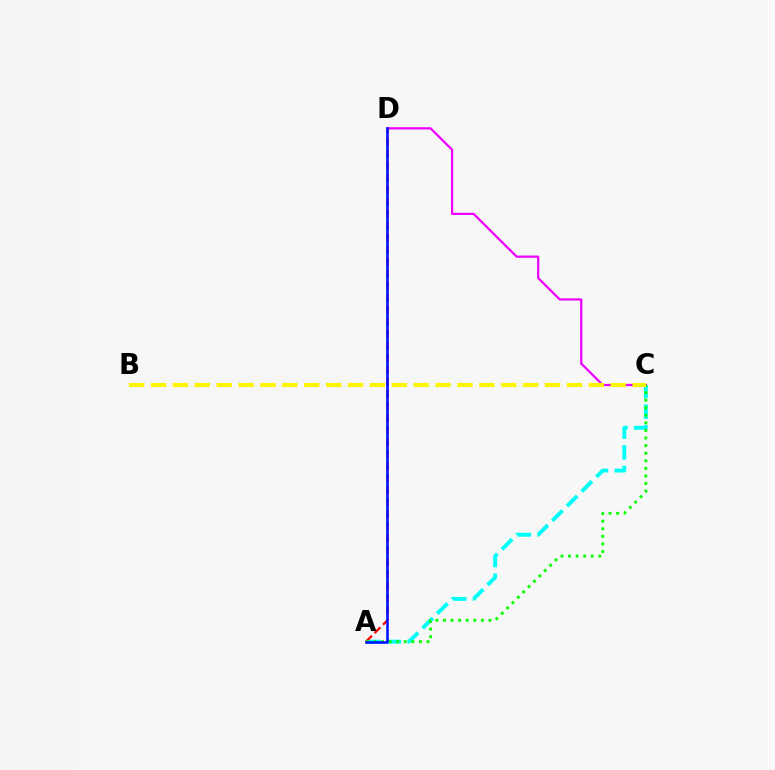{('A', 'C'): [{'color': '#00fff6', 'line_style': 'dashed', 'thickness': 2.82}, {'color': '#08ff00', 'line_style': 'dotted', 'thickness': 2.06}], ('C', 'D'): [{'color': '#ee00ff', 'line_style': 'solid', 'thickness': 1.6}], ('A', 'D'): [{'color': '#ff0000', 'line_style': 'dashed', 'thickness': 1.63}, {'color': '#0010ff', 'line_style': 'solid', 'thickness': 1.85}], ('B', 'C'): [{'color': '#fcf500', 'line_style': 'dashed', 'thickness': 2.97}]}